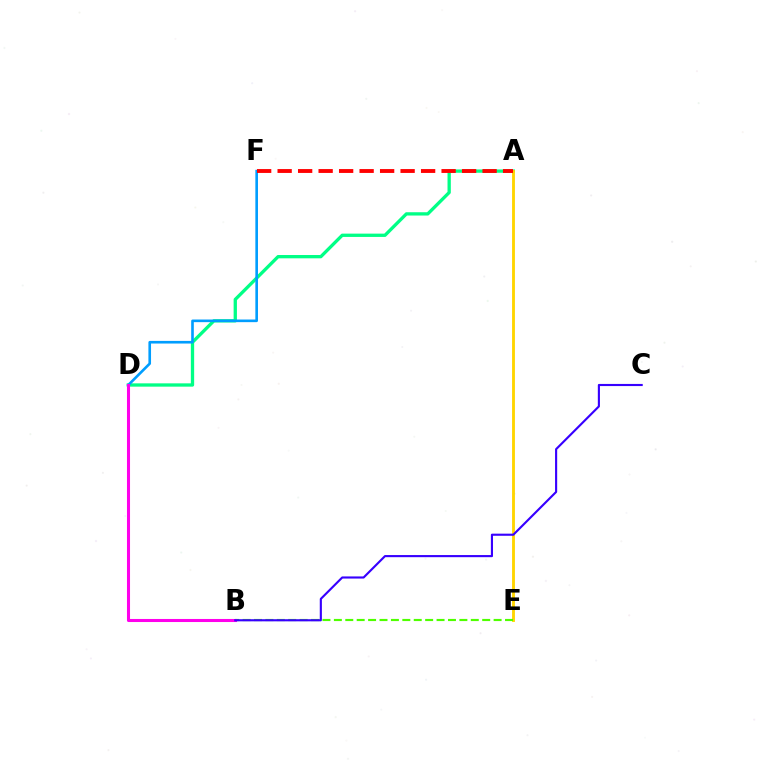{('A', 'D'): [{'color': '#00ff86', 'line_style': 'solid', 'thickness': 2.38}], ('A', 'E'): [{'color': '#ffd500', 'line_style': 'solid', 'thickness': 2.06}], ('D', 'F'): [{'color': '#009eff', 'line_style': 'solid', 'thickness': 1.89}], ('A', 'F'): [{'color': '#ff0000', 'line_style': 'dashed', 'thickness': 2.78}], ('B', 'E'): [{'color': '#4fff00', 'line_style': 'dashed', 'thickness': 1.55}], ('B', 'D'): [{'color': '#ff00ed', 'line_style': 'solid', 'thickness': 2.2}], ('B', 'C'): [{'color': '#3700ff', 'line_style': 'solid', 'thickness': 1.53}]}